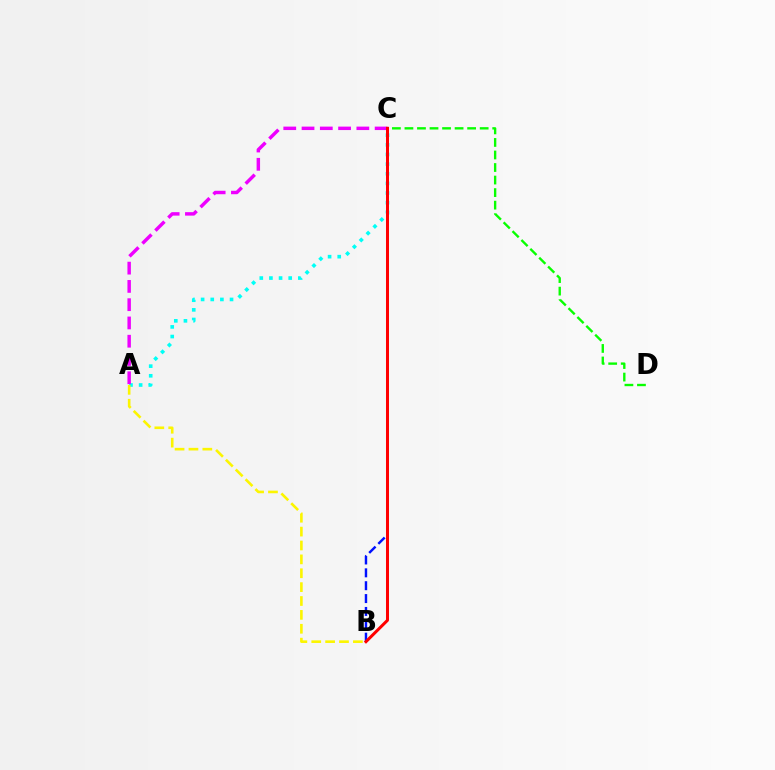{('A', 'C'): [{'color': '#00fff6', 'line_style': 'dotted', 'thickness': 2.62}, {'color': '#ee00ff', 'line_style': 'dashed', 'thickness': 2.48}], ('A', 'B'): [{'color': '#fcf500', 'line_style': 'dashed', 'thickness': 1.89}], ('C', 'D'): [{'color': '#08ff00', 'line_style': 'dashed', 'thickness': 1.7}], ('B', 'C'): [{'color': '#0010ff', 'line_style': 'dashed', 'thickness': 1.75}, {'color': '#ff0000', 'line_style': 'solid', 'thickness': 2.17}]}